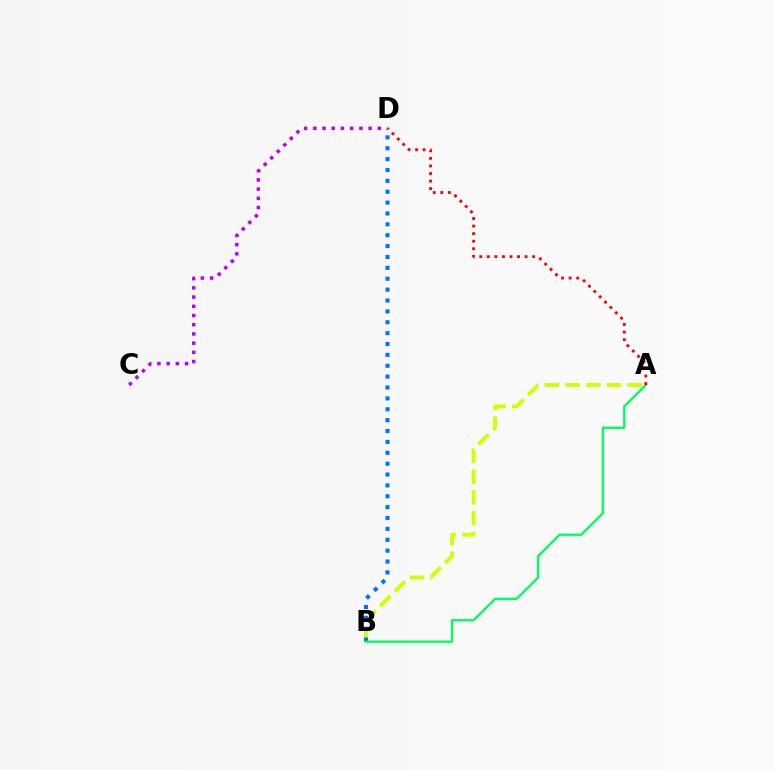{('A', 'B'): [{'color': '#d1ff00', 'line_style': 'dashed', 'thickness': 2.81}, {'color': '#00ff5c', 'line_style': 'solid', 'thickness': 1.68}], ('B', 'D'): [{'color': '#0074ff', 'line_style': 'dotted', 'thickness': 2.96}], ('A', 'D'): [{'color': '#ff0000', 'line_style': 'dotted', 'thickness': 2.05}], ('C', 'D'): [{'color': '#b900ff', 'line_style': 'dotted', 'thickness': 2.5}]}